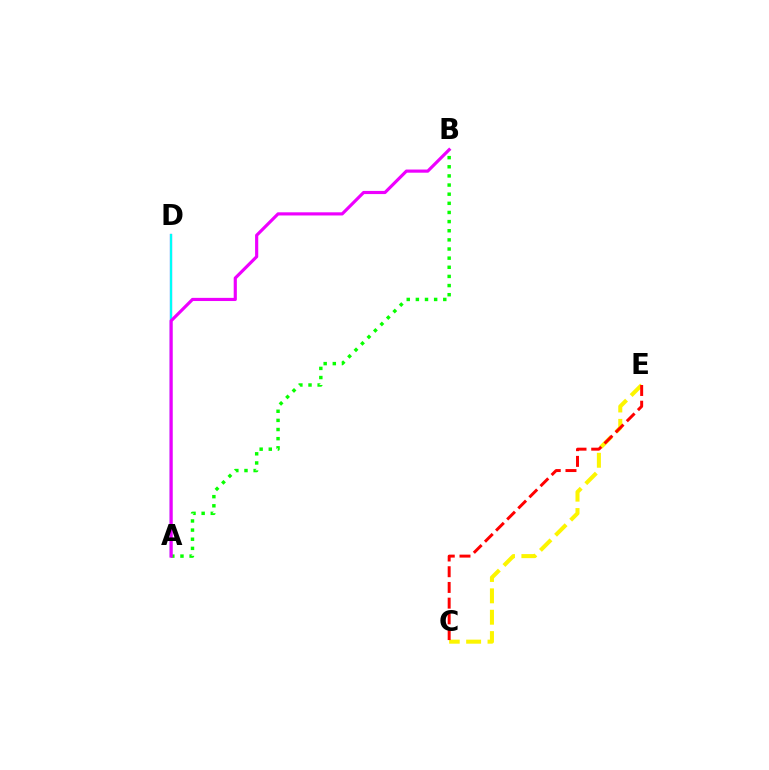{('C', 'E'): [{'color': '#fcf500', 'line_style': 'dashed', 'thickness': 2.9}, {'color': '#ff0000', 'line_style': 'dashed', 'thickness': 2.13}], ('A', 'D'): [{'color': '#0010ff', 'line_style': 'solid', 'thickness': 1.58}, {'color': '#00fff6', 'line_style': 'solid', 'thickness': 1.52}], ('A', 'B'): [{'color': '#08ff00', 'line_style': 'dotted', 'thickness': 2.48}, {'color': '#ee00ff', 'line_style': 'solid', 'thickness': 2.27}]}